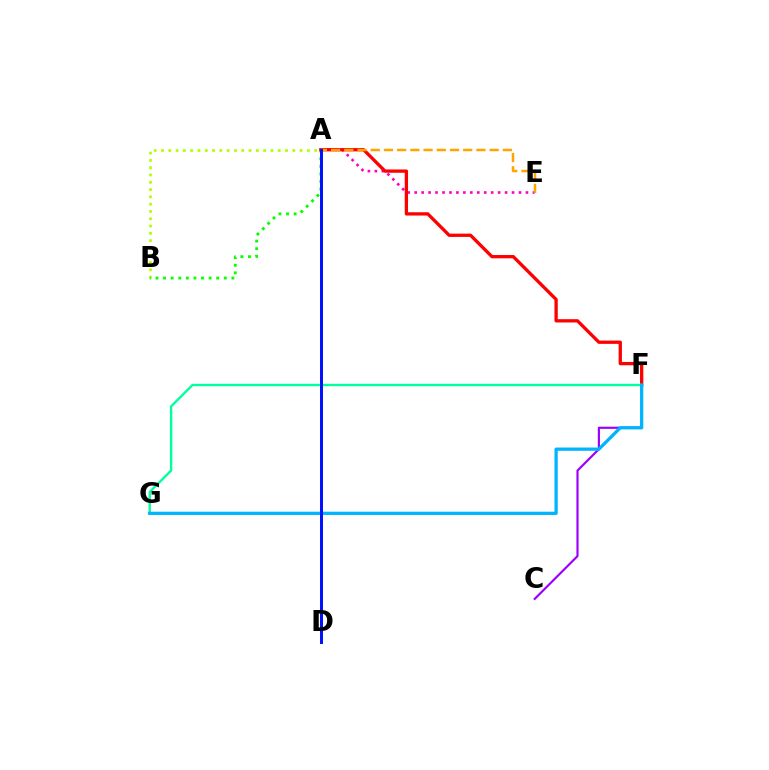{('A', 'B'): [{'color': '#b3ff00', 'line_style': 'dotted', 'thickness': 1.98}, {'color': '#08ff00', 'line_style': 'dotted', 'thickness': 2.06}], ('A', 'E'): [{'color': '#ff00bd', 'line_style': 'dotted', 'thickness': 1.89}, {'color': '#ffa500', 'line_style': 'dashed', 'thickness': 1.79}], ('A', 'F'): [{'color': '#ff0000', 'line_style': 'solid', 'thickness': 2.37}], ('C', 'F'): [{'color': '#9b00ff', 'line_style': 'solid', 'thickness': 1.56}], ('F', 'G'): [{'color': '#00ff9d', 'line_style': 'solid', 'thickness': 1.69}, {'color': '#00b5ff', 'line_style': 'solid', 'thickness': 2.35}], ('A', 'D'): [{'color': '#0010ff', 'line_style': 'solid', 'thickness': 2.14}]}